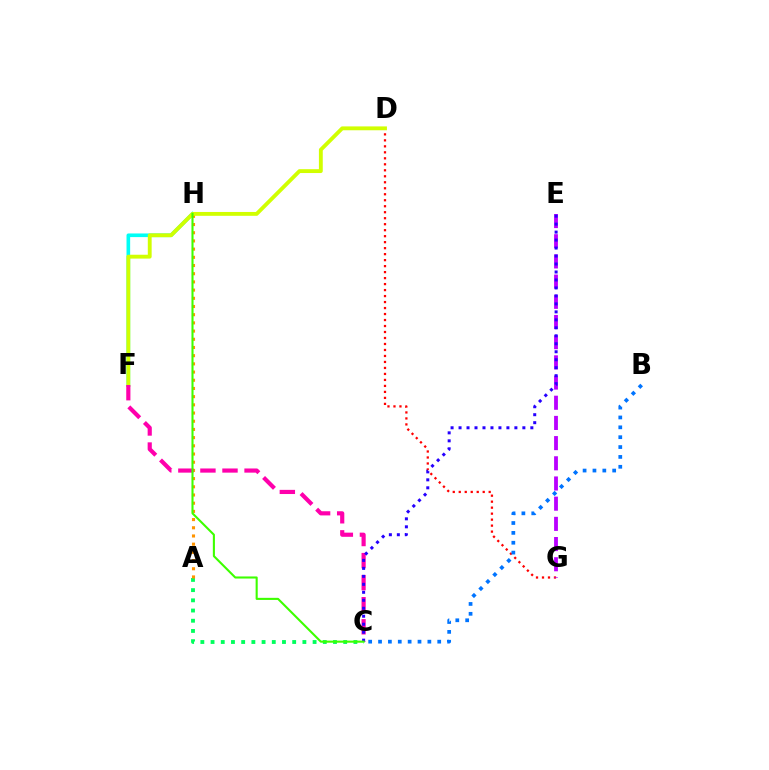{('A', 'C'): [{'color': '#00ff5c', 'line_style': 'dotted', 'thickness': 2.77}], ('A', 'H'): [{'color': '#ff9400', 'line_style': 'dotted', 'thickness': 2.23}], ('F', 'H'): [{'color': '#00fff6', 'line_style': 'solid', 'thickness': 2.62}], ('D', 'G'): [{'color': '#ff0000', 'line_style': 'dotted', 'thickness': 1.63}], ('D', 'F'): [{'color': '#d1ff00', 'line_style': 'solid', 'thickness': 2.77}], ('C', 'F'): [{'color': '#ff00ac', 'line_style': 'dashed', 'thickness': 3.0}], ('E', 'G'): [{'color': '#b900ff', 'line_style': 'dashed', 'thickness': 2.74}], ('B', 'C'): [{'color': '#0074ff', 'line_style': 'dotted', 'thickness': 2.68}], ('C', 'E'): [{'color': '#2500ff', 'line_style': 'dotted', 'thickness': 2.17}], ('C', 'H'): [{'color': '#3dff00', 'line_style': 'solid', 'thickness': 1.51}]}